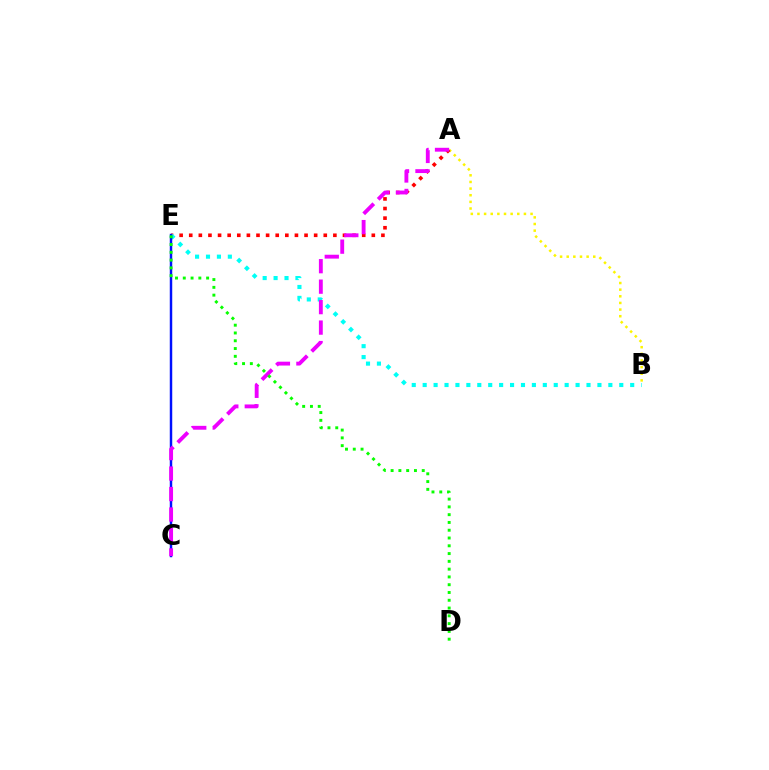{('A', 'B'): [{'color': '#fcf500', 'line_style': 'dotted', 'thickness': 1.8}], ('A', 'E'): [{'color': '#ff0000', 'line_style': 'dotted', 'thickness': 2.61}], ('B', 'E'): [{'color': '#00fff6', 'line_style': 'dotted', 'thickness': 2.97}], ('C', 'E'): [{'color': '#0010ff', 'line_style': 'solid', 'thickness': 1.77}], ('A', 'C'): [{'color': '#ee00ff', 'line_style': 'dashed', 'thickness': 2.78}], ('D', 'E'): [{'color': '#08ff00', 'line_style': 'dotted', 'thickness': 2.11}]}